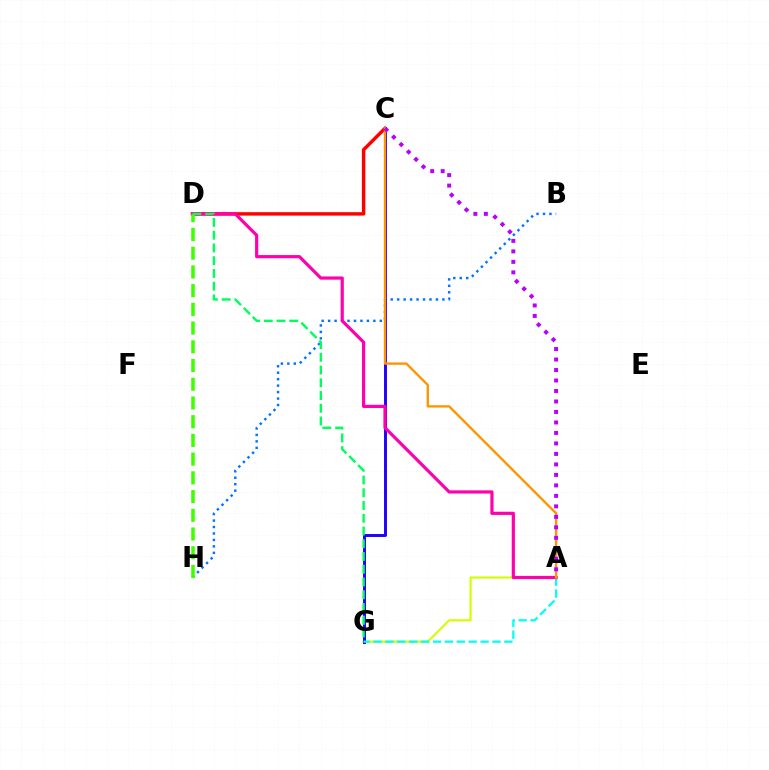{('B', 'H'): [{'color': '#0074ff', 'line_style': 'dotted', 'thickness': 1.76}], ('C', 'D'): [{'color': '#ff0000', 'line_style': 'solid', 'thickness': 2.47}], ('A', 'G'): [{'color': '#d1ff00', 'line_style': 'solid', 'thickness': 1.52}, {'color': '#00fff6', 'line_style': 'dashed', 'thickness': 1.62}], ('C', 'G'): [{'color': '#2500ff', 'line_style': 'solid', 'thickness': 2.12}], ('A', 'D'): [{'color': '#ff00ac', 'line_style': 'solid', 'thickness': 2.3}], ('D', 'H'): [{'color': '#3dff00', 'line_style': 'dashed', 'thickness': 2.54}], ('D', 'G'): [{'color': '#00ff5c', 'line_style': 'dashed', 'thickness': 1.73}], ('A', 'C'): [{'color': '#ff9400', 'line_style': 'solid', 'thickness': 1.69}, {'color': '#b900ff', 'line_style': 'dotted', 'thickness': 2.85}]}